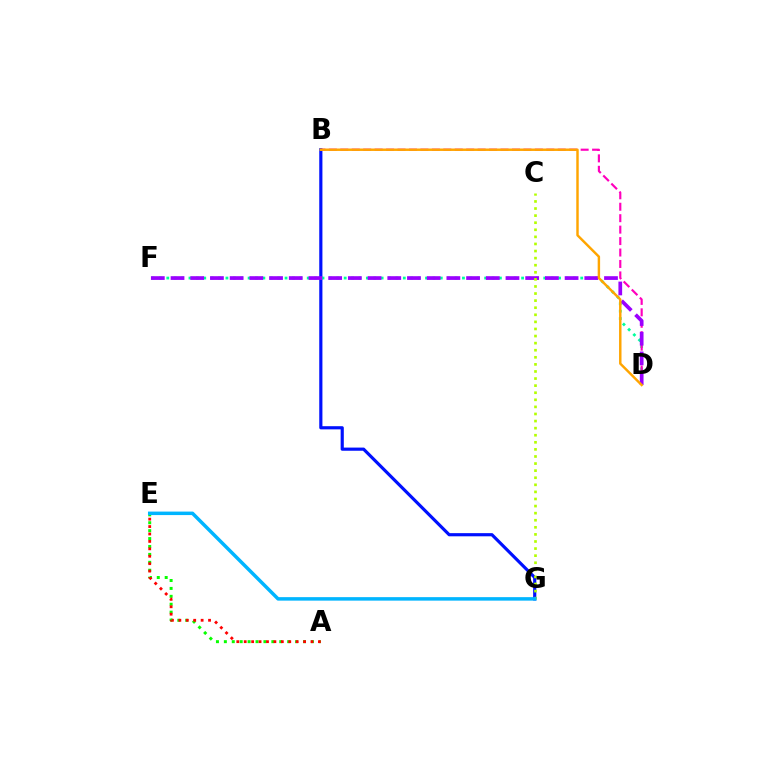{('A', 'E'): [{'color': '#08ff00', 'line_style': 'dotted', 'thickness': 2.15}, {'color': '#ff0000', 'line_style': 'dotted', 'thickness': 2.02}], ('B', 'G'): [{'color': '#0010ff', 'line_style': 'solid', 'thickness': 2.28}], ('D', 'F'): [{'color': '#00ff9d', 'line_style': 'dotted', 'thickness': 2.01}, {'color': '#9b00ff', 'line_style': 'dashed', 'thickness': 2.68}], ('B', 'D'): [{'color': '#ff00bd', 'line_style': 'dashed', 'thickness': 1.55}, {'color': '#ffa500', 'line_style': 'solid', 'thickness': 1.76}], ('C', 'G'): [{'color': '#b3ff00', 'line_style': 'dotted', 'thickness': 1.92}], ('E', 'G'): [{'color': '#00b5ff', 'line_style': 'solid', 'thickness': 2.51}]}